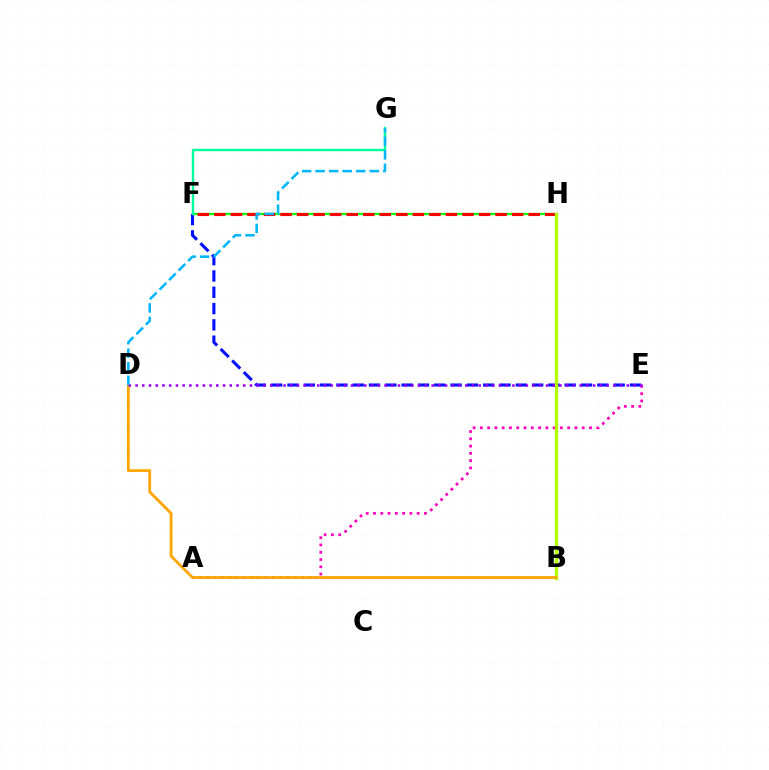{('F', 'H'): [{'color': '#08ff00', 'line_style': 'solid', 'thickness': 1.6}, {'color': '#ff0000', 'line_style': 'dashed', 'thickness': 2.25}], ('A', 'E'): [{'color': '#ff00bd', 'line_style': 'dotted', 'thickness': 1.98}], ('E', 'F'): [{'color': '#0010ff', 'line_style': 'dashed', 'thickness': 2.22}], ('F', 'G'): [{'color': '#00ff9d', 'line_style': 'solid', 'thickness': 1.73}], ('B', 'H'): [{'color': '#b3ff00', 'line_style': 'solid', 'thickness': 2.4}], ('B', 'D'): [{'color': '#ffa500', 'line_style': 'solid', 'thickness': 2.01}], ('D', 'E'): [{'color': '#9b00ff', 'line_style': 'dotted', 'thickness': 1.83}], ('D', 'G'): [{'color': '#00b5ff', 'line_style': 'dashed', 'thickness': 1.84}]}